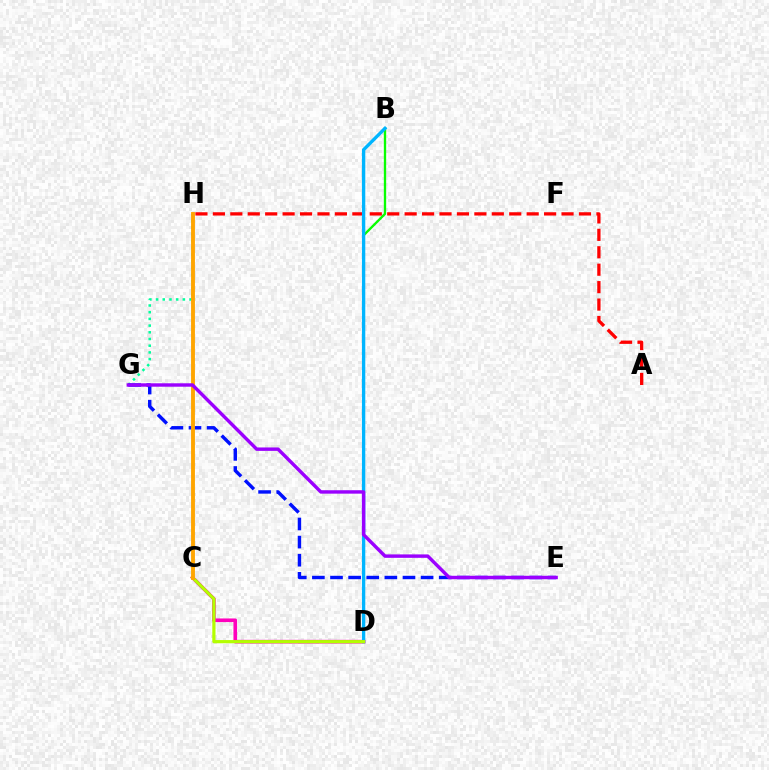{('G', 'H'): [{'color': '#00ff9d', 'line_style': 'dotted', 'thickness': 1.82}], ('C', 'D'): [{'color': '#ff00bd', 'line_style': 'solid', 'thickness': 2.62}, {'color': '#b3ff00', 'line_style': 'solid', 'thickness': 2.3}], ('B', 'D'): [{'color': '#08ff00', 'line_style': 'solid', 'thickness': 1.68}, {'color': '#00b5ff', 'line_style': 'solid', 'thickness': 2.41}], ('A', 'H'): [{'color': '#ff0000', 'line_style': 'dashed', 'thickness': 2.37}], ('E', 'G'): [{'color': '#0010ff', 'line_style': 'dashed', 'thickness': 2.46}, {'color': '#9b00ff', 'line_style': 'solid', 'thickness': 2.46}], ('C', 'H'): [{'color': '#ffa500', 'line_style': 'solid', 'thickness': 2.79}]}